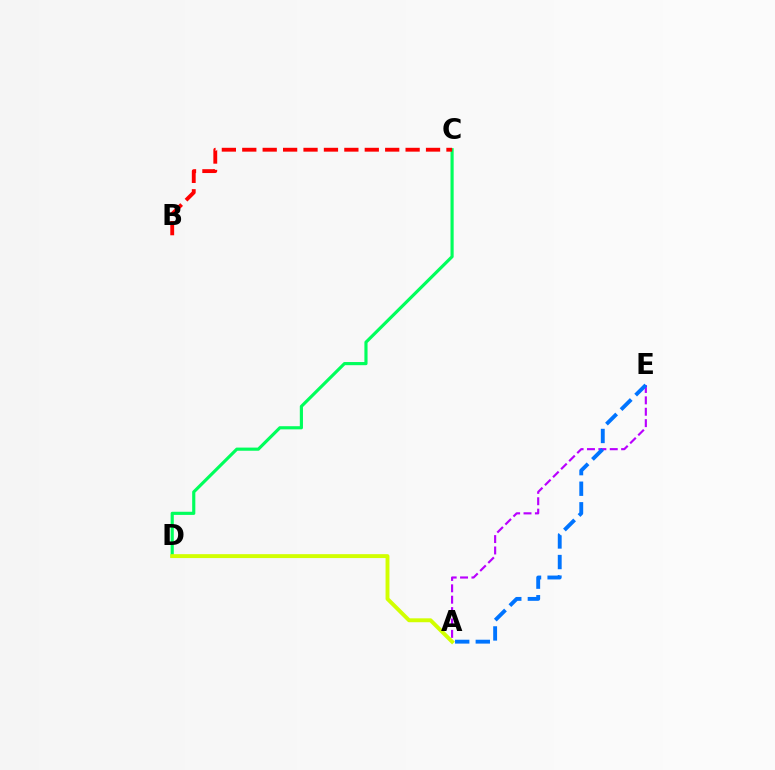{('A', 'E'): [{'color': '#b900ff', 'line_style': 'dashed', 'thickness': 1.55}, {'color': '#0074ff', 'line_style': 'dashed', 'thickness': 2.79}], ('C', 'D'): [{'color': '#00ff5c', 'line_style': 'solid', 'thickness': 2.27}], ('B', 'C'): [{'color': '#ff0000', 'line_style': 'dashed', 'thickness': 2.77}], ('A', 'D'): [{'color': '#d1ff00', 'line_style': 'solid', 'thickness': 2.81}]}